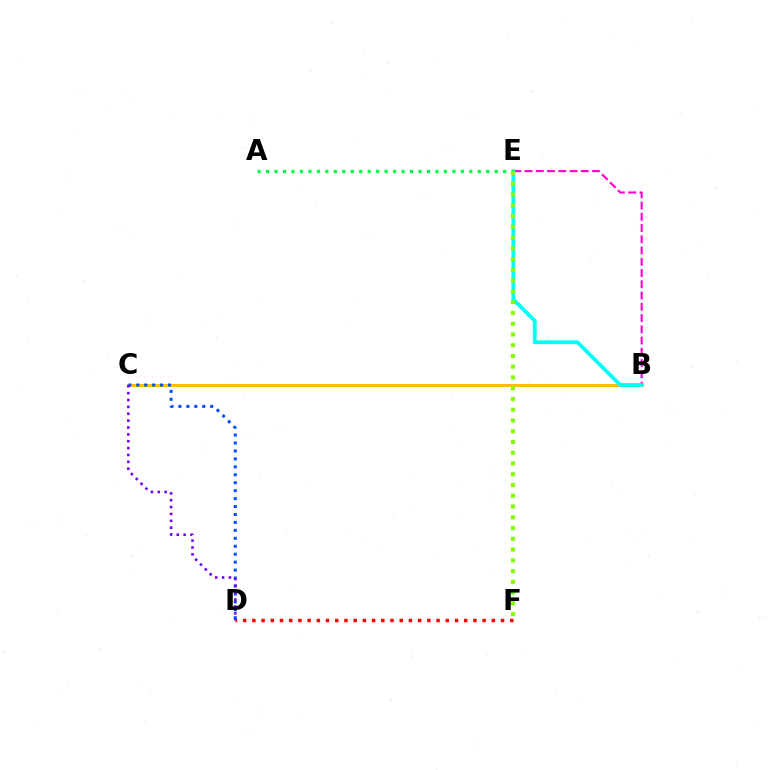{('B', 'E'): [{'color': '#ff00cf', 'line_style': 'dashed', 'thickness': 1.53}, {'color': '#00fff6', 'line_style': 'solid', 'thickness': 2.71}], ('B', 'C'): [{'color': '#ffbd00', 'line_style': 'solid', 'thickness': 2.14}], ('D', 'F'): [{'color': '#ff0000', 'line_style': 'dotted', 'thickness': 2.5}], ('A', 'E'): [{'color': '#00ff39', 'line_style': 'dotted', 'thickness': 2.3}], ('C', 'D'): [{'color': '#004bff', 'line_style': 'dotted', 'thickness': 2.16}, {'color': '#7200ff', 'line_style': 'dotted', 'thickness': 1.87}], ('E', 'F'): [{'color': '#84ff00', 'line_style': 'dotted', 'thickness': 2.92}]}